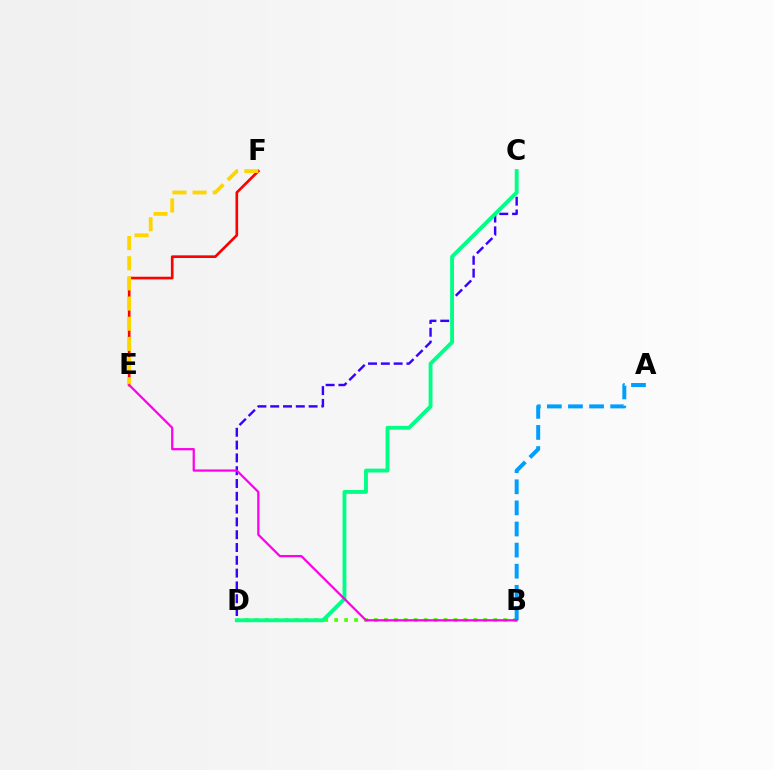{('E', 'F'): [{'color': '#ff0000', 'line_style': 'solid', 'thickness': 1.91}, {'color': '#ffd500', 'line_style': 'dashed', 'thickness': 2.74}], ('B', 'D'): [{'color': '#4fff00', 'line_style': 'dotted', 'thickness': 2.7}], ('C', 'D'): [{'color': '#3700ff', 'line_style': 'dashed', 'thickness': 1.74}, {'color': '#00ff86', 'line_style': 'solid', 'thickness': 2.78}], ('A', 'B'): [{'color': '#009eff', 'line_style': 'dashed', 'thickness': 2.87}], ('B', 'E'): [{'color': '#ff00ed', 'line_style': 'solid', 'thickness': 1.62}]}